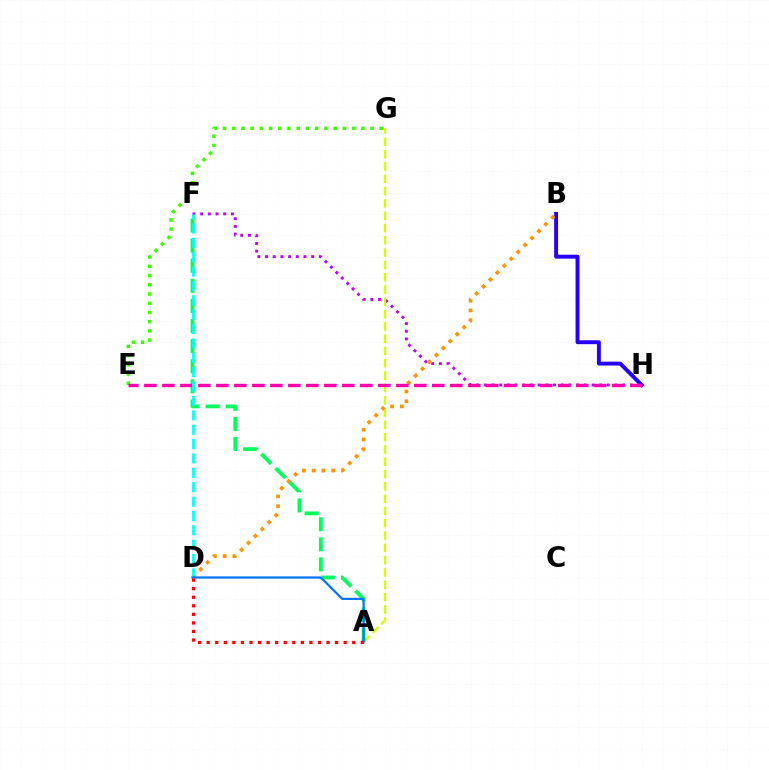{('B', 'H'): [{'color': '#2500ff', 'line_style': 'solid', 'thickness': 2.82}], ('E', 'G'): [{'color': '#3dff00', 'line_style': 'dotted', 'thickness': 2.51}], ('F', 'H'): [{'color': '#b900ff', 'line_style': 'dotted', 'thickness': 2.09}], ('A', 'G'): [{'color': '#d1ff00', 'line_style': 'dashed', 'thickness': 1.67}], ('B', 'D'): [{'color': '#ff9400', 'line_style': 'dotted', 'thickness': 2.66}], ('A', 'F'): [{'color': '#00ff5c', 'line_style': 'dashed', 'thickness': 2.73}], ('E', 'H'): [{'color': '#ff00ac', 'line_style': 'dashed', 'thickness': 2.44}], ('D', 'F'): [{'color': '#00fff6', 'line_style': 'dashed', 'thickness': 1.95}], ('A', 'D'): [{'color': '#0074ff', 'line_style': 'solid', 'thickness': 1.59}, {'color': '#ff0000', 'line_style': 'dotted', 'thickness': 2.33}]}